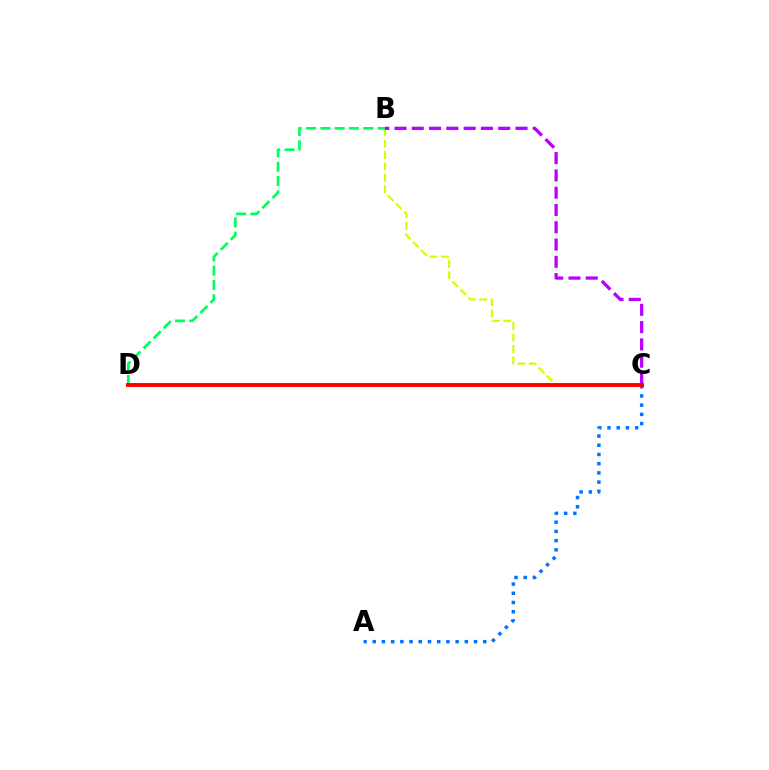{('B', 'C'): [{'color': '#d1ff00', 'line_style': 'dashed', 'thickness': 1.55}, {'color': '#b900ff', 'line_style': 'dashed', 'thickness': 2.35}], ('A', 'C'): [{'color': '#0074ff', 'line_style': 'dotted', 'thickness': 2.5}], ('B', 'D'): [{'color': '#00ff5c', 'line_style': 'dashed', 'thickness': 1.94}], ('C', 'D'): [{'color': '#ff0000', 'line_style': 'solid', 'thickness': 2.8}]}